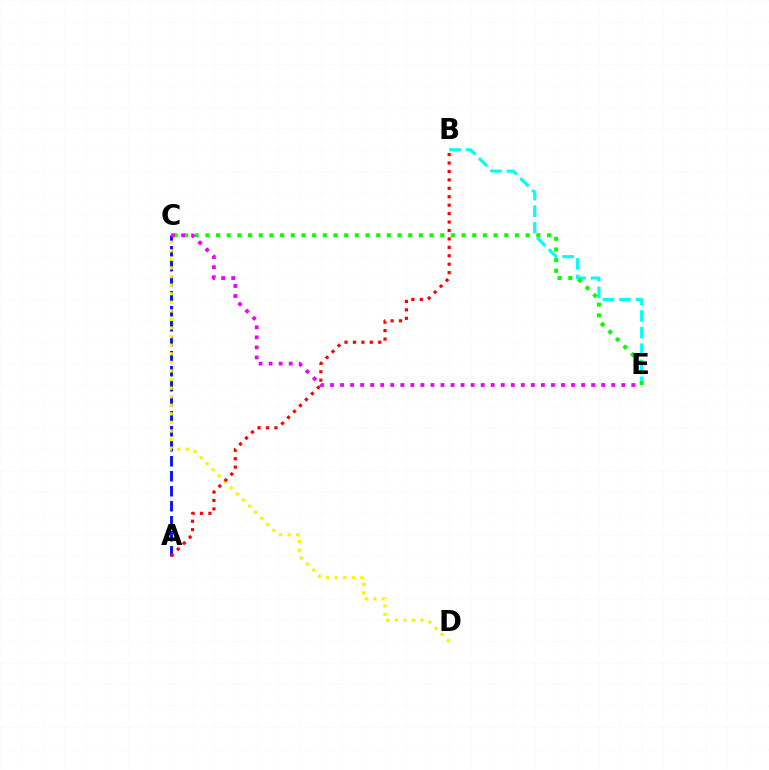{('B', 'E'): [{'color': '#00fff6', 'line_style': 'dashed', 'thickness': 2.25}], ('C', 'E'): [{'color': '#08ff00', 'line_style': 'dotted', 'thickness': 2.9}, {'color': '#ee00ff', 'line_style': 'dotted', 'thickness': 2.73}], ('A', 'C'): [{'color': '#0010ff', 'line_style': 'dashed', 'thickness': 2.04}], ('C', 'D'): [{'color': '#fcf500', 'line_style': 'dotted', 'thickness': 2.33}], ('A', 'B'): [{'color': '#ff0000', 'line_style': 'dotted', 'thickness': 2.29}]}